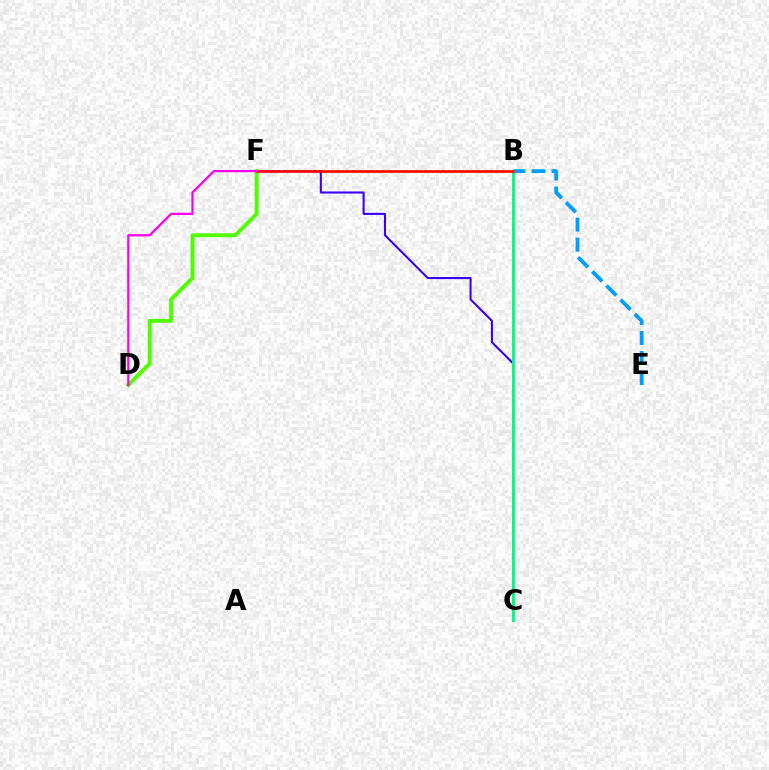{('C', 'F'): [{'color': '#3700ff', 'line_style': 'solid', 'thickness': 1.5}], ('B', 'F'): [{'color': '#ffd500', 'line_style': 'dotted', 'thickness': 1.62}, {'color': '#ff0000', 'line_style': 'solid', 'thickness': 1.9}], ('B', 'E'): [{'color': '#009eff', 'line_style': 'dashed', 'thickness': 2.72}], ('D', 'F'): [{'color': '#4fff00', 'line_style': 'solid', 'thickness': 2.84}, {'color': '#ff00ed', 'line_style': 'solid', 'thickness': 1.62}], ('B', 'C'): [{'color': '#00ff86', 'line_style': 'solid', 'thickness': 2.13}]}